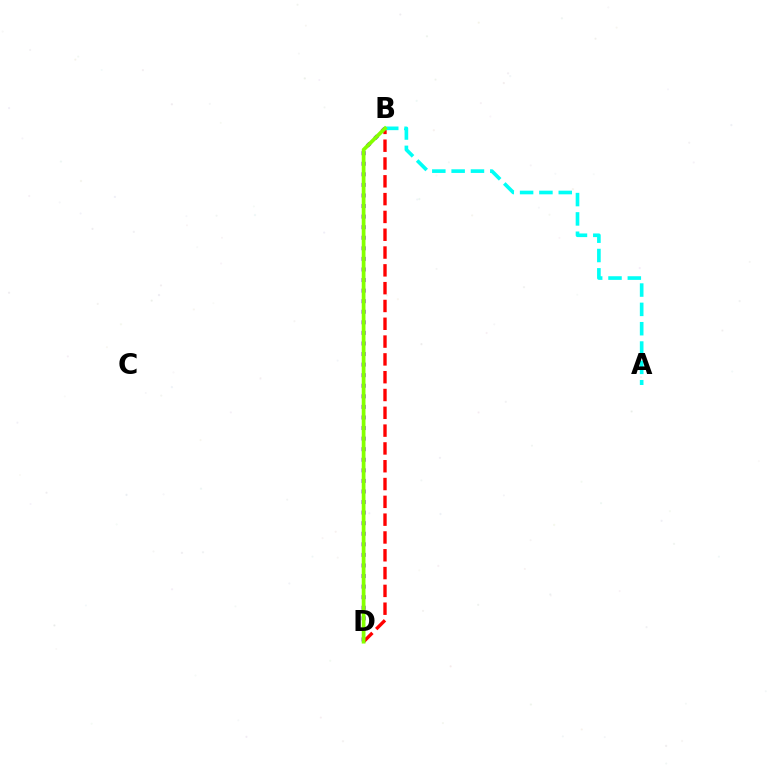{('B', 'D'): [{'color': '#7200ff', 'line_style': 'dotted', 'thickness': 2.87}, {'color': '#ff0000', 'line_style': 'dashed', 'thickness': 2.42}, {'color': '#84ff00', 'line_style': 'solid', 'thickness': 2.69}], ('A', 'B'): [{'color': '#00fff6', 'line_style': 'dashed', 'thickness': 2.63}]}